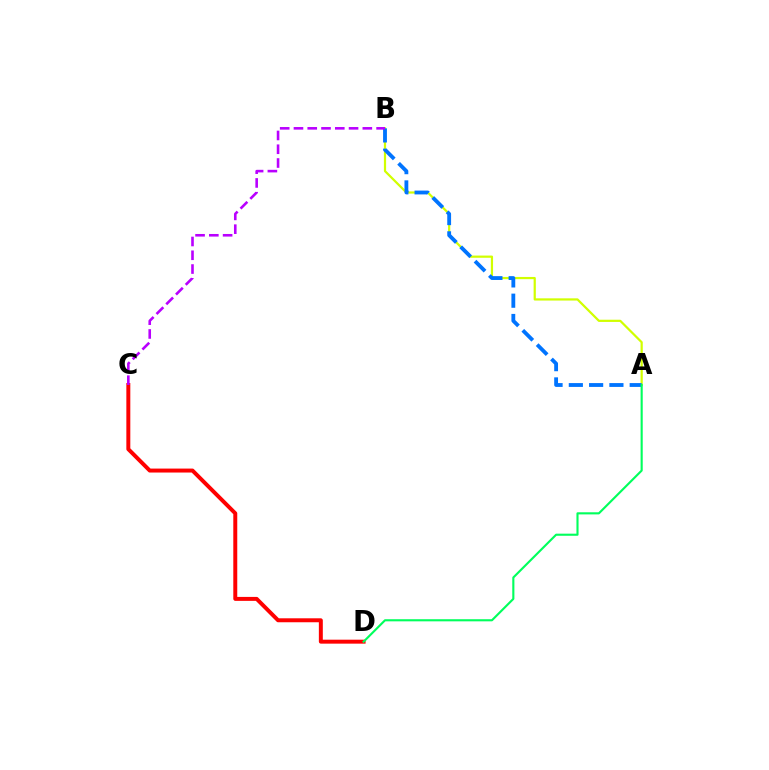{('A', 'B'): [{'color': '#d1ff00', 'line_style': 'solid', 'thickness': 1.59}, {'color': '#0074ff', 'line_style': 'dashed', 'thickness': 2.76}], ('C', 'D'): [{'color': '#ff0000', 'line_style': 'solid', 'thickness': 2.85}], ('B', 'C'): [{'color': '#b900ff', 'line_style': 'dashed', 'thickness': 1.87}], ('A', 'D'): [{'color': '#00ff5c', 'line_style': 'solid', 'thickness': 1.53}]}